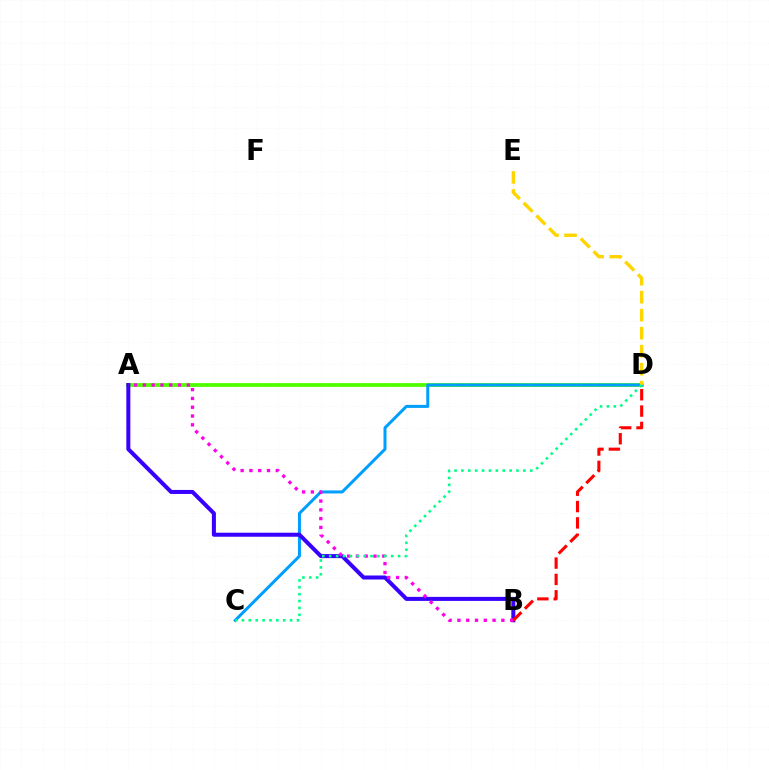{('A', 'D'): [{'color': '#4fff00', 'line_style': 'solid', 'thickness': 2.73}], ('C', 'D'): [{'color': '#009eff', 'line_style': 'solid', 'thickness': 2.17}, {'color': '#00ff86', 'line_style': 'dotted', 'thickness': 1.87}], ('D', 'E'): [{'color': '#ffd500', 'line_style': 'dashed', 'thickness': 2.45}], ('A', 'B'): [{'color': '#3700ff', 'line_style': 'solid', 'thickness': 2.89}, {'color': '#ff00ed', 'line_style': 'dotted', 'thickness': 2.39}], ('B', 'D'): [{'color': '#ff0000', 'line_style': 'dashed', 'thickness': 2.22}]}